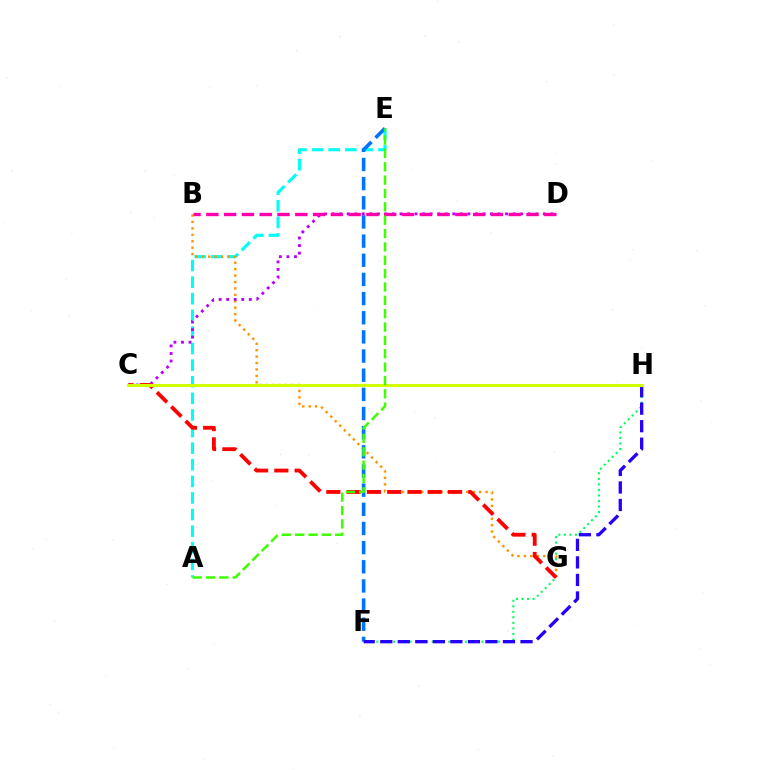{('A', 'E'): [{'color': '#00fff6', 'line_style': 'dashed', 'thickness': 2.26}, {'color': '#3dff00', 'line_style': 'dashed', 'thickness': 1.81}], ('F', 'H'): [{'color': '#00ff5c', 'line_style': 'dotted', 'thickness': 1.5}, {'color': '#2500ff', 'line_style': 'dashed', 'thickness': 2.38}], ('B', 'G'): [{'color': '#ff9400', 'line_style': 'dotted', 'thickness': 1.75}], ('E', 'F'): [{'color': '#0074ff', 'line_style': 'dashed', 'thickness': 2.6}], ('C', 'D'): [{'color': '#b900ff', 'line_style': 'dotted', 'thickness': 2.05}], ('C', 'G'): [{'color': '#ff0000', 'line_style': 'dashed', 'thickness': 2.76}], ('B', 'D'): [{'color': '#ff00ac', 'line_style': 'dashed', 'thickness': 2.42}], ('C', 'H'): [{'color': '#d1ff00', 'line_style': 'solid', 'thickness': 2.21}]}